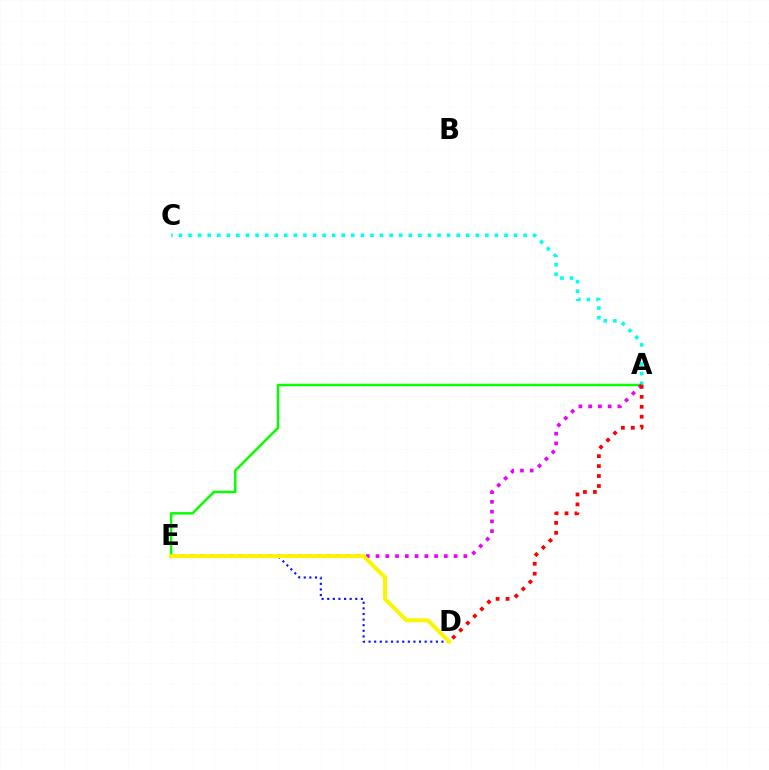{('A', 'C'): [{'color': '#00fff6', 'line_style': 'dotted', 'thickness': 2.6}], ('A', 'E'): [{'color': '#08ff00', 'line_style': 'solid', 'thickness': 1.79}, {'color': '#ee00ff', 'line_style': 'dotted', 'thickness': 2.65}], ('D', 'E'): [{'color': '#0010ff', 'line_style': 'dotted', 'thickness': 1.52}, {'color': '#fcf500', 'line_style': 'solid', 'thickness': 2.85}], ('A', 'D'): [{'color': '#ff0000', 'line_style': 'dotted', 'thickness': 2.7}]}